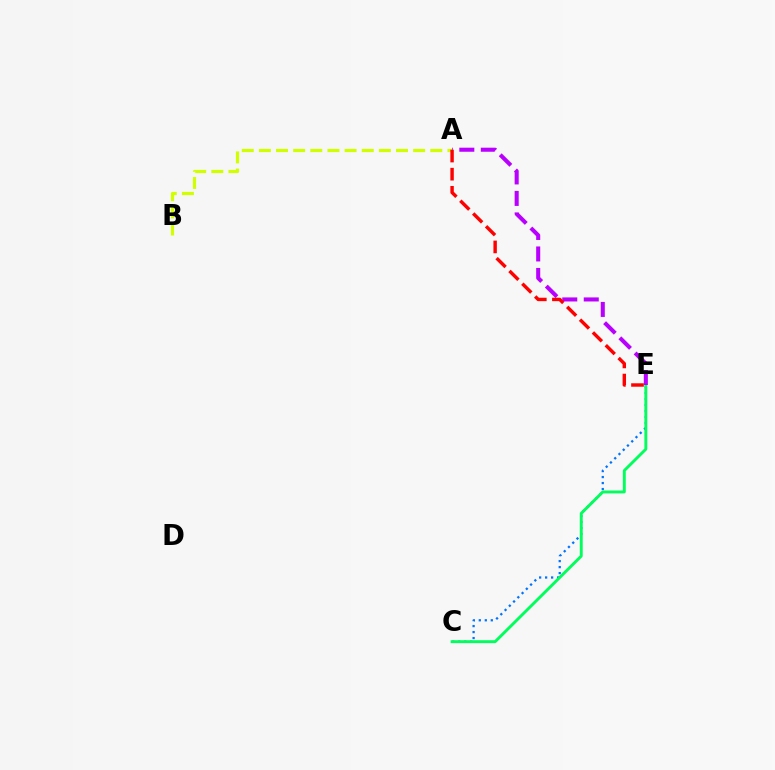{('A', 'B'): [{'color': '#d1ff00', 'line_style': 'dashed', 'thickness': 2.33}], ('C', 'E'): [{'color': '#0074ff', 'line_style': 'dotted', 'thickness': 1.63}, {'color': '#00ff5c', 'line_style': 'solid', 'thickness': 2.09}], ('A', 'E'): [{'color': '#b900ff', 'line_style': 'dashed', 'thickness': 2.92}, {'color': '#ff0000', 'line_style': 'dashed', 'thickness': 2.46}]}